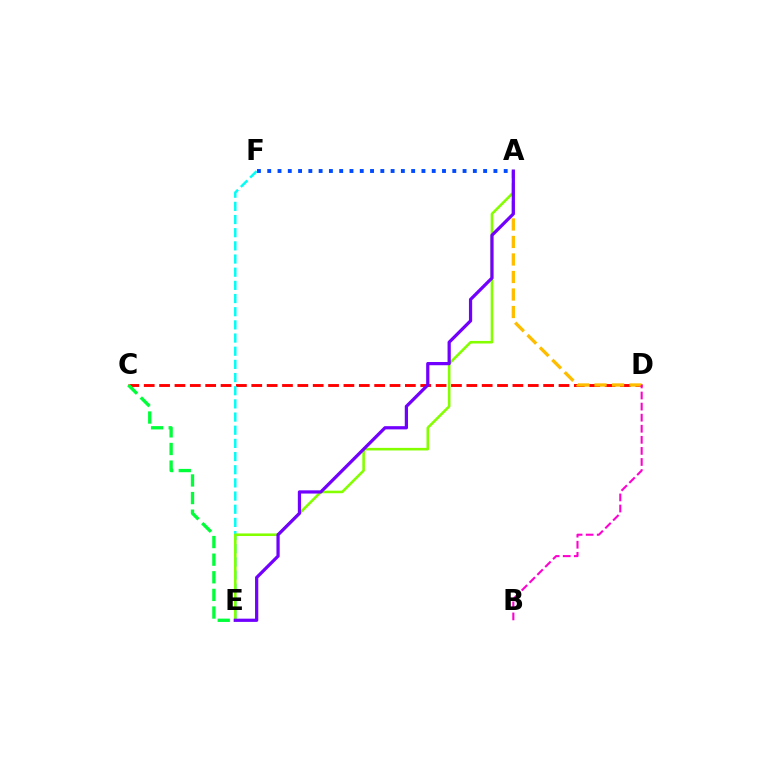{('C', 'D'): [{'color': '#ff0000', 'line_style': 'dashed', 'thickness': 2.09}], ('E', 'F'): [{'color': '#00fff6', 'line_style': 'dashed', 'thickness': 1.79}], ('A', 'E'): [{'color': '#84ff00', 'line_style': 'solid', 'thickness': 1.86}, {'color': '#7200ff', 'line_style': 'solid', 'thickness': 2.32}], ('A', 'D'): [{'color': '#ffbd00', 'line_style': 'dashed', 'thickness': 2.38}], ('B', 'D'): [{'color': '#ff00cf', 'line_style': 'dashed', 'thickness': 1.5}], ('C', 'E'): [{'color': '#00ff39', 'line_style': 'dashed', 'thickness': 2.39}], ('A', 'F'): [{'color': '#004bff', 'line_style': 'dotted', 'thickness': 2.79}]}